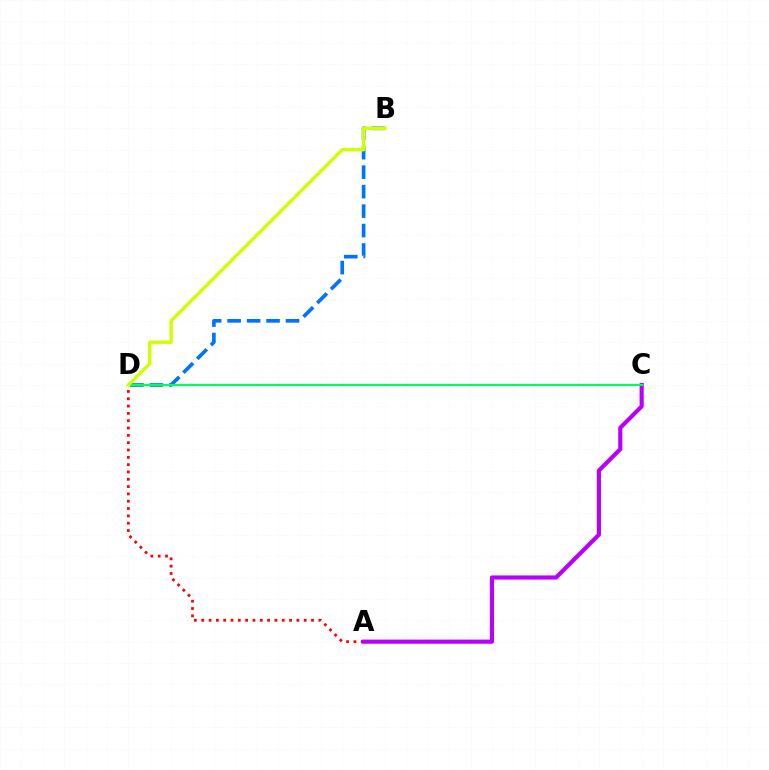{('A', 'D'): [{'color': '#ff0000', 'line_style': 'dotted', 'thickness': 1.99}], ('B', 'D'): [{'color': '#0074ff', 'line_style': 'dashed', 'thickness': 2.65}, {'color': '#d1ff00', 'line_style': 'solid', 'thickness': 2.44}], ('A', 'C'): [{'color': '#b900ff', 'line_style': 'solid', 'thickness': 2.99}], ('C', 'D'): [{'color': '#00ff5c', 'line_style': 'solid', 'thickness': 1.56}]}